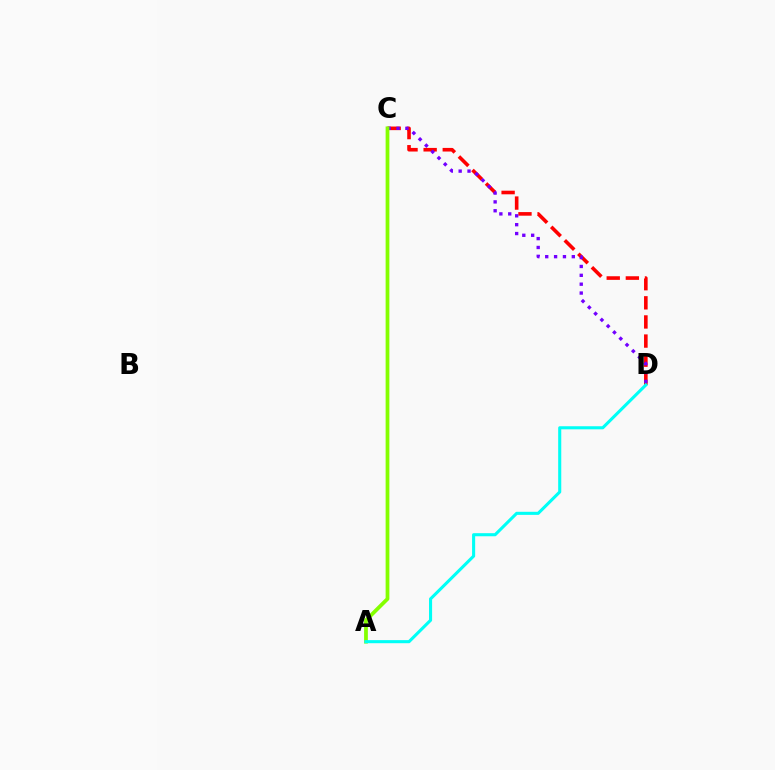{('C', 'D'): [{'color': '#ff0000', 'line_style': 'dashed', 'thickness': 2.6}, {'color': '#7200ff', 'line_style': 'dotted', 'thickness': 2.41}], ('A', 'C'): [{'color': '#84ff00', 'line_style': 'solid', 'thickness': 2.71}], ('A', 'D'): [{'color': '#00fff6', 'line_style': 'solid', 'thickness': 2.22}]}